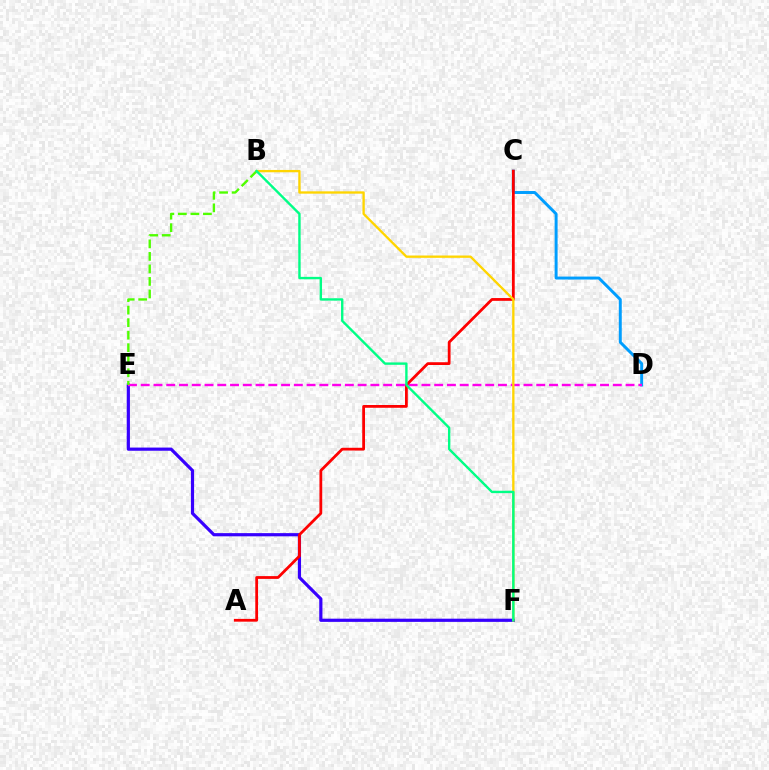{('C', 'D'): [{'color': '#009eff', 'line_style': 'solid', 'thickness': 2.13}], ('E', 'F'): [{'color': '#3700ff', 'line_style': 'solid', 'thickness': 2.3}], ('D', 'E'): [{'color': '#ff00ed', 'line_style': 'dashed', 'thickness': 1.73}], ('A', 'C'): [{'color': '#ff0000', 'line_style': 'solid', 'thickness': 2.0}], ('B', 'F'): [{'color': '#ffd500', 'line_style': 'solid', 'thickness': 1.68}, {'color': '#00ff86', 'line_style': 'solid', 'thickness': 1.72}], ('B', 'E'): [{'color': '#4fff00', 'line_style': 'dashed', 'thickness': 1.7}]}